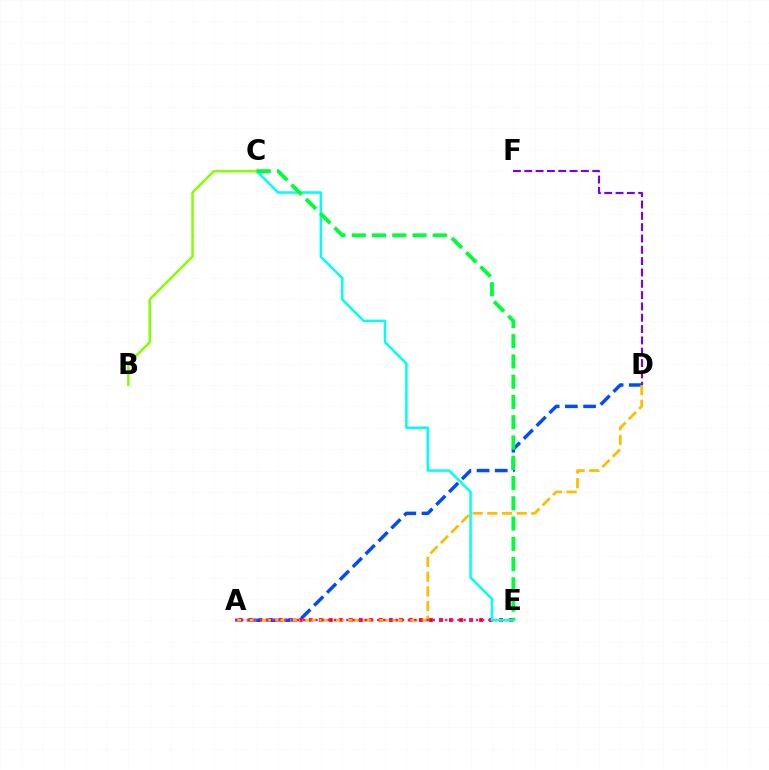{('D', 'F'): [{'color': '#7200ff', 'line_style': 'dashed', 'thickness': 1.54}], ('A', 'E'): [{'color': '#ff0000', 'line_style': 'dotted', 'thickness': 2.72}, {'color': '#ff00cf', 'line_style': 'dotted', 'thickness': 1.68}], ('A', 'D'): [{'color': '#004bff', 'line_style': 'dashed', 'thickness': 2.47}, {'color': '#ffbd00', 'line_style': 'dashed', 'thickness': 2.0}], ('C', 'E'): [{'color': '#00fff6', 'line_style': 'solid', 'thickness': 1.8}, {'color': '#00ff39', 'line_style': 'dashed', 'thickness': 2.75}], ('B', 'C'): [{'color': '#84ff00', 'line_style': 'solid', 'thickness': 1.77}]}